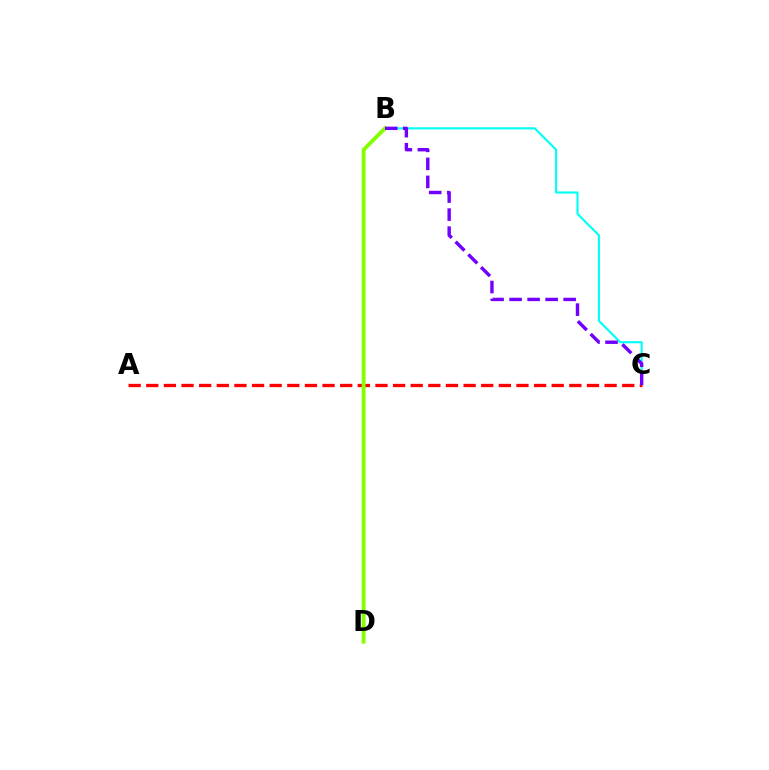{('B', 'C'): [{'color': '#00fff6', 'line_style': 'solid', 'thickness': 1.53}, {'color': '#7200ff', 'line_style': 'dashed', 'thickness': 2.45}], ('A', 'C'): [{'color': '#ff0000', 'line_style': 'dashed', 'thickness': 2.39}], ('B', 'D'): [{'color': '#84ff00', 'line_style': 'solid', 'thickness': 2.79}]}